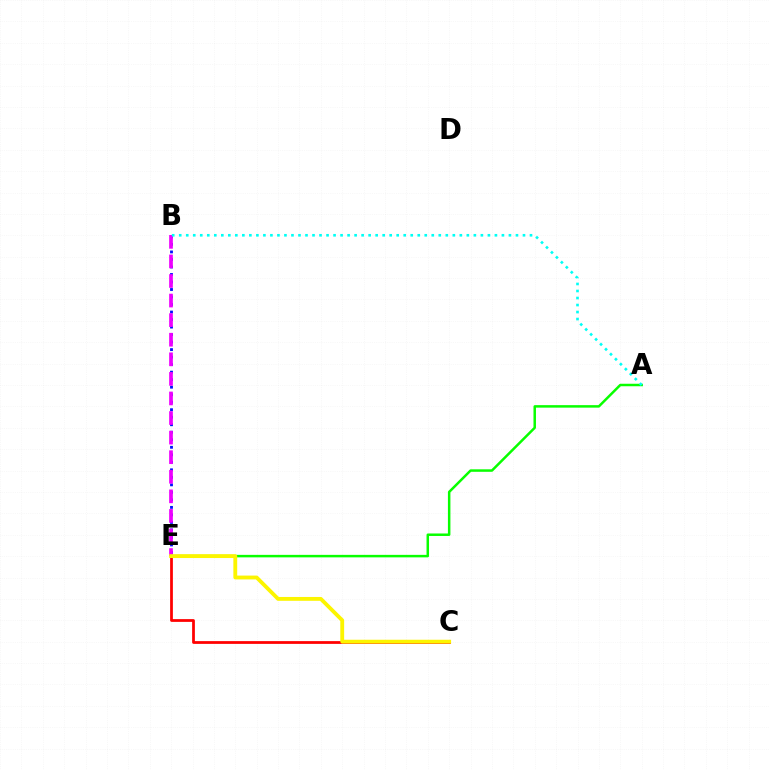{('B', 'E'): [{'color': '#0010ff', 'line_style': 'dotted', 'thickness': 2.04}, {'color': '#ee00ff', 'line_style': 'dashed', 'thickness': 2.66}], ('A', 'E'): [{'color': '#08ff00', 'line_style': 'solid', 'thickness': 1.8}], ('C', 'E'): [{'color': '#ff0000', 'line_style': 'solid', 'thickness': 1.99}, {'color': '#fcf500', 'line_style': 'solid', 'thickness': 2.76}], ('A', 'B'): [{'color': '#00fff6', 'line_style': 'dotted', 'thickness': 1.91}]}